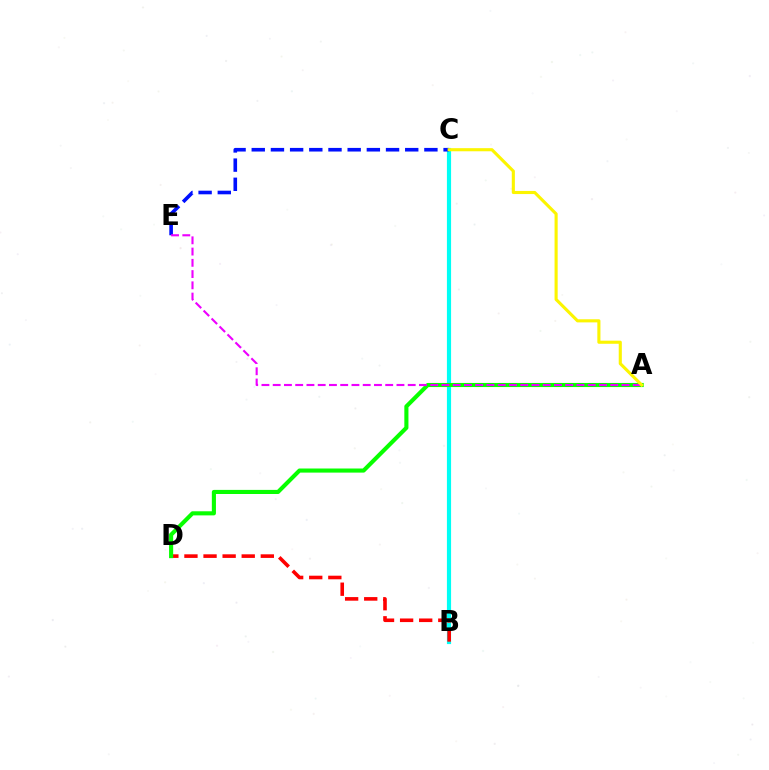{('B', 'C'): [{'color': '#00fff6', 'line_style': 'solid', 'thickness': 3.0}], ('C', 'E'): [{'color': '#0010ff', 'line_style': 'dashed', 'thickness': 2.61}], ('B', 'D'): [{'color': '#ff0000', 'line_style': 'dashed', 'thickness': 2.59}], ('A', 'D'): [{'color': '#08ff00', 'line_style': 'solid', 'thickness': 2.95}], ('A', 'E'): [{'color': '#ee00ff', 'line_style': 'dashed', 'thickness': 1.53}], ('A', 'C'): [{'color': '#fcf500', 'line_style': 'solid', 'thickness': 2.24}]}